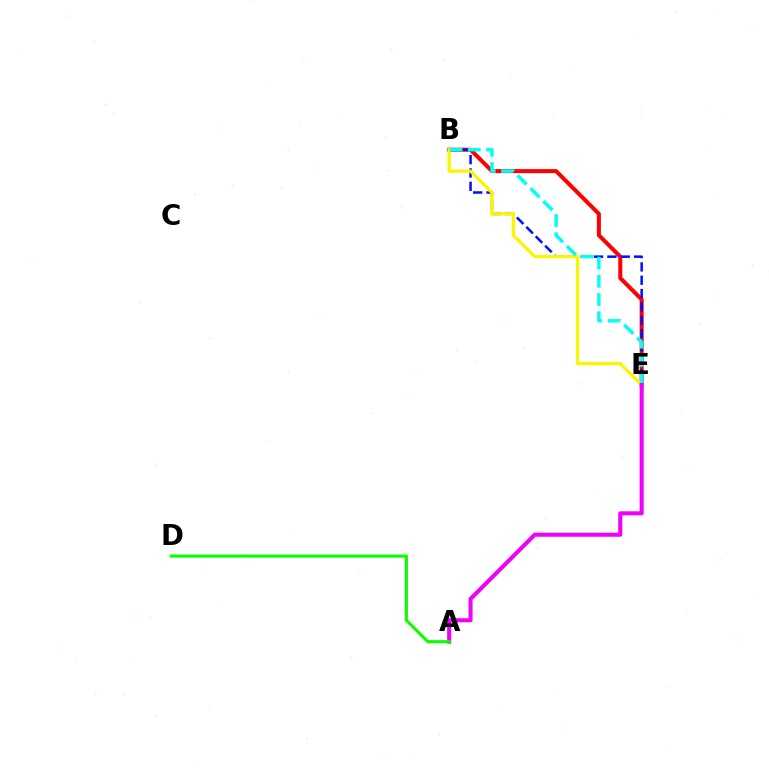{('B', 'E'): [{'color': '#ff0000', 'line_style': 'solid', 'thickness': 2.9}, {'color': '#0010ff', 'line_style': 'dashed', 'thickness': 1.81}, {'color': '#fcf500', 'line_style': 'solid', 'thickness': 2.34}, {'color': '#00fff6', 'line_style': 'dashed', 'thickness': 2.48}], ('A', 'E'): [{'color': '#ee00ff', 'line_style': 'solid', 'thickness': 2.92}], ('A', 'D'): [{'color': '#08ff00', 'line_style': 'solid', 'thickness': 2.2}]}